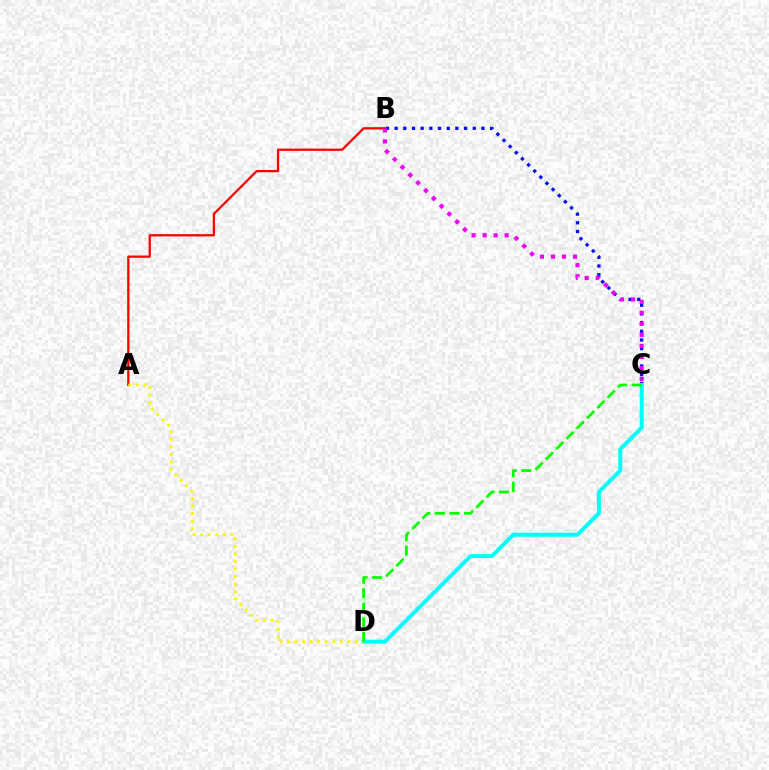{('B', 'C'): [{'color': '#0010ff', 'line_style': 'dotted', 'thickness': 2.36}, {'color': '#ee00ff', 'line_style': 'dotted', 'thickness': 3.0}], ('A', 'B'): [{'color': '#ff0000', 'line_style': 'solid', 'thickness': 1.65}], ('C', 'D'): [{'color': '#00fff6', 'line_style': 'solid', 'thickness': 2.88}, {'color': '#08ff00', 'line_style': 'dashed', 'thickness': 1.98}], ('A', 'D'): [{'color': '#fcf500', 'line_style': 'dotted', 'thickness': 2.05}]}